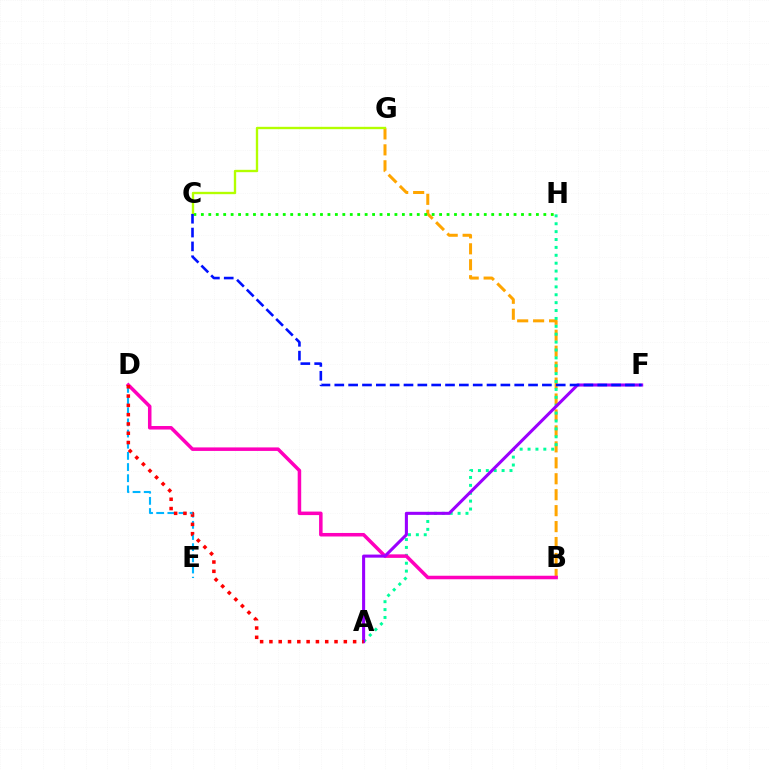{('B', 'G'): [{'color': '#ffa500', 'line_style': 'dashed', 'thickness': 2.17}], ('C', 'H'): [{'color': '#08ff00', 'line_style': 'dotted', 'thickness': 2.02}], ('A', 'H'): [{'color': '#00ff9d', 'line_style': 'dotted', 'thickness': 2.14}], ('C', 'G'): [{'color': '#b3ff00', 'line_style': 'solid', 'thickness': 1.7}], ('B', 'D'): [{'color': '#ff00bd', 'line_style': 'solid', 'thickness': 2.53}], ('D', 'E'): [{'color': '#00b5ff', 'line_style': 'dashed', 'thickness': 1.52}], ('A', 'F'): [{'color': '#9b00ff', 'line_style': 'solid', 'thickness': 2.21}], ('A', 'D'): [{'color': '#ff0000', 'line_style': 'dotted', 'thickness': 2.53}], ('C', 'F'): [{'color': '#0010ff', 'line_style': 'dashed', 'thickness': 1.88}]}